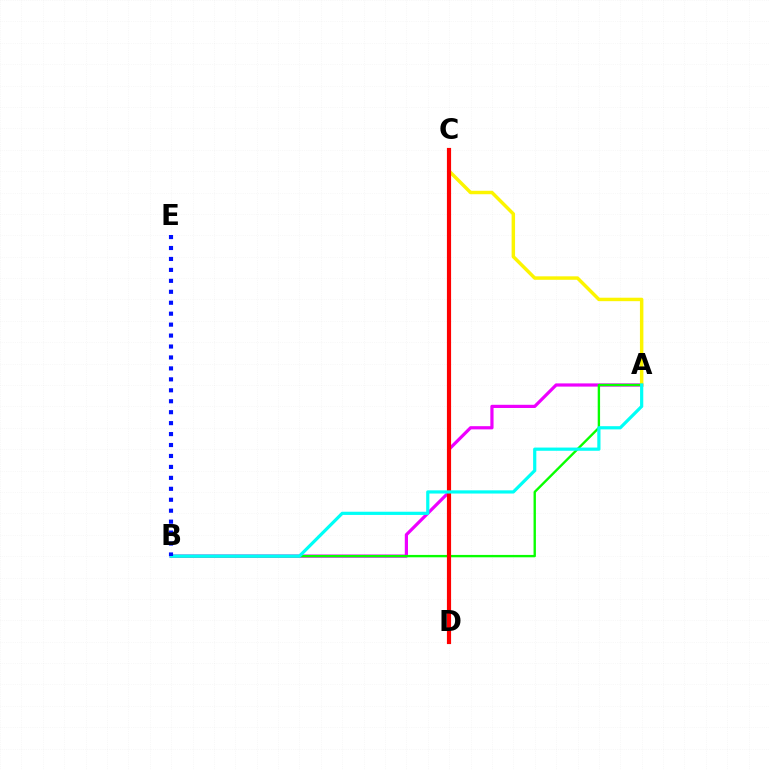{('A', 'B'): [{'color': '#ee00ff', 'line_style': 'solid', 'thickness': 2.3}, {'color': '#08ff00', 'line_style': 'solid', 'thickness': 1.71}, {'color': '#00fff6', 'line_style': 'solid', 'thickness': 2.31}], ('A', 'C'): [{'color': '#fcf500', 'line_style': 'solid', 'thickness': 2.49}], ('C', 'D'): [{'color': '#ff0000', 'line_style': 'solid', 'thickness': 3.0}], ('B', 'E'): [{'color': '#0010ff', 'line_style': 'dotted', 'thickness': 2.97}]}